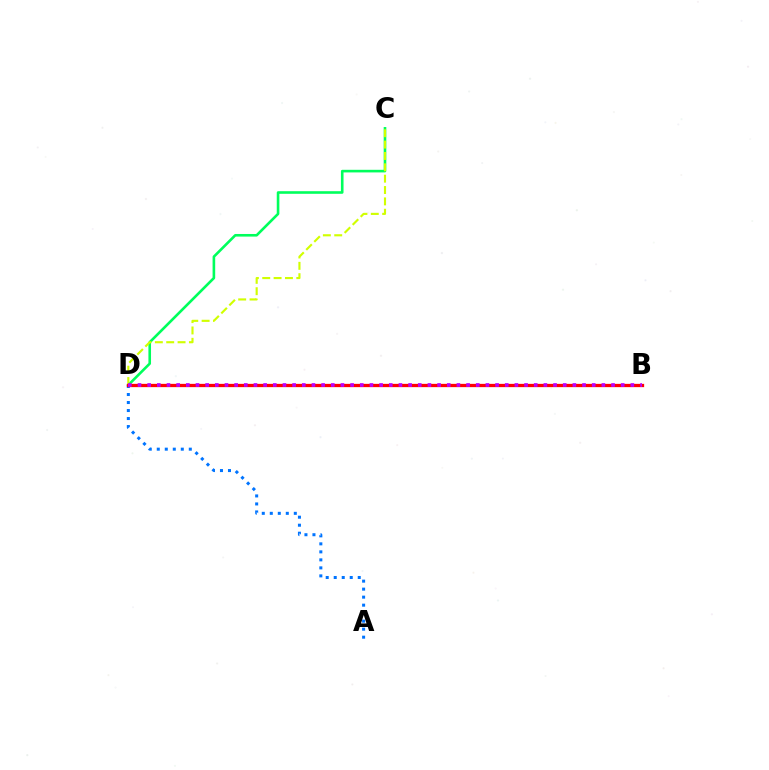{('A', 'D'): [{'color': '#0074ff', 'line_style': 'dotted', 'thickness': 2.18}], ('C', 'D'): [{'color': '#00ff5c', 'line_style': 'solid', 'thickness': 1.88}, {'color': '#d1ff00', 'line_style': 'dashed', 'thickness': 1.54}], ('B', 'D'): [{'color': '#ff0000', 'line_style': 'solid', 'thickness': 2.36}, {'color': '#b900ff', 'line_style': 'dotted', 'thickness': 2.63}]}